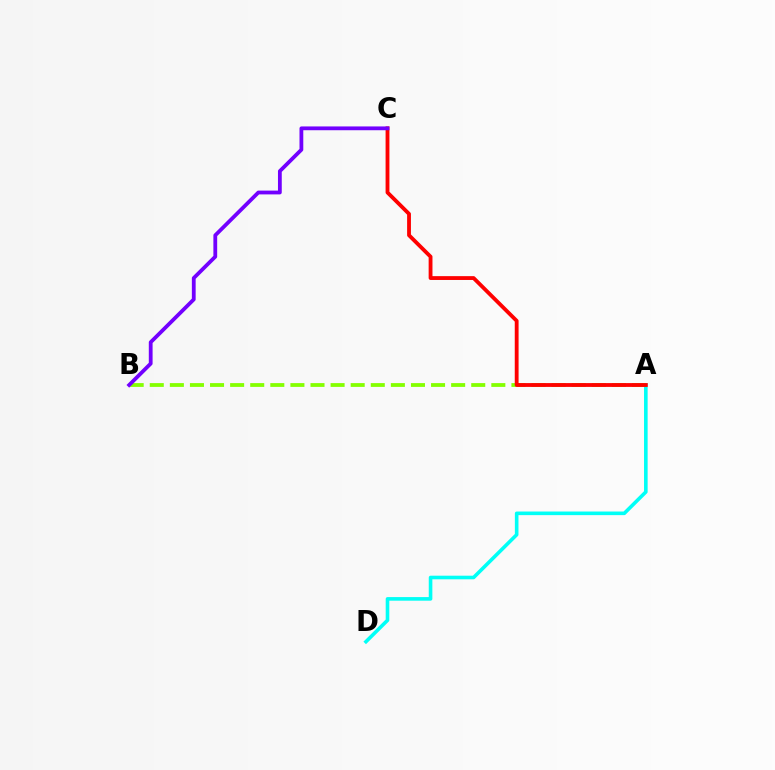{('A', 'D'): [{'color': '#00fff6', 'line_style': 'solid', 'thickness': 2.59}], ('A', 'B'): [{'color': '#84ff00', 'line_style': 'dashed', 'thickness': 2.73}], ('A', 'C'): [{'color': '#ff0000', 'line_style': 'solid', 'thickness': 2.76}], ('B', 'C'): [{'color': '#7200ff', 'line_style': 'solid', 'thickness': 2.73}]}